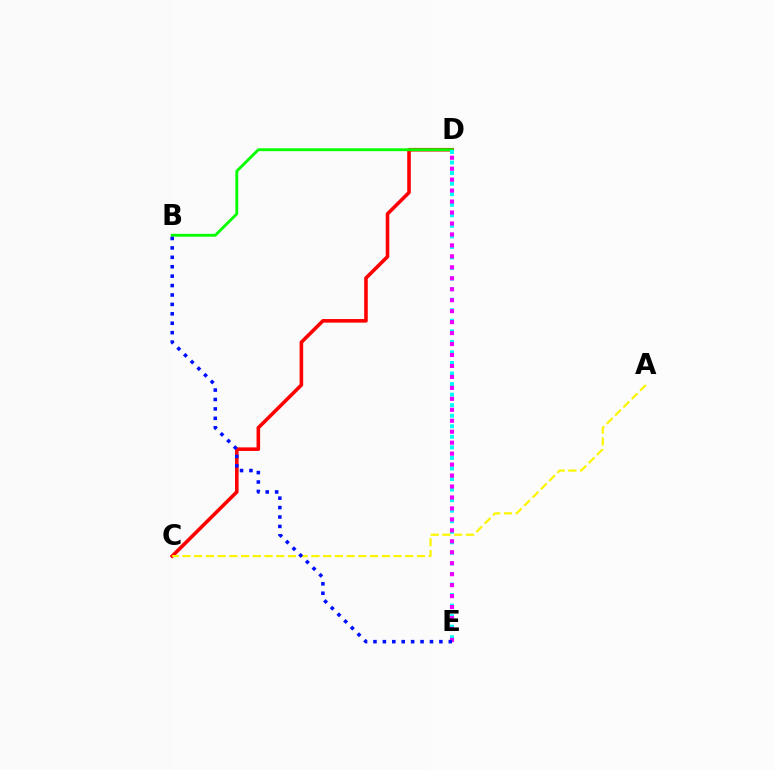{('C', 'D'): [{'color': '#ff0000', 'line_style': 'solid', 'thickness': 2.58}], ('B', 'D'): [{'color': '#08ff00', 'line_style': 'solid', 'thickness': 2.06}], ('D', 'E'): [{'color': '#00fff6', 'line_style': 'dotted', 'thickness': 2.87}, {'color': '#ee00ff', 'line_style': 'dotted', 'thickness': 2.98}], ('A', 'C'): [{'color': '#fcf500', 'line_style': 'dashed', 'thickness': 1.59}], ('B', 'E'): [{'color': '#0010ff', 'line_style': 'dotted', 'thickness': 2.56}]}